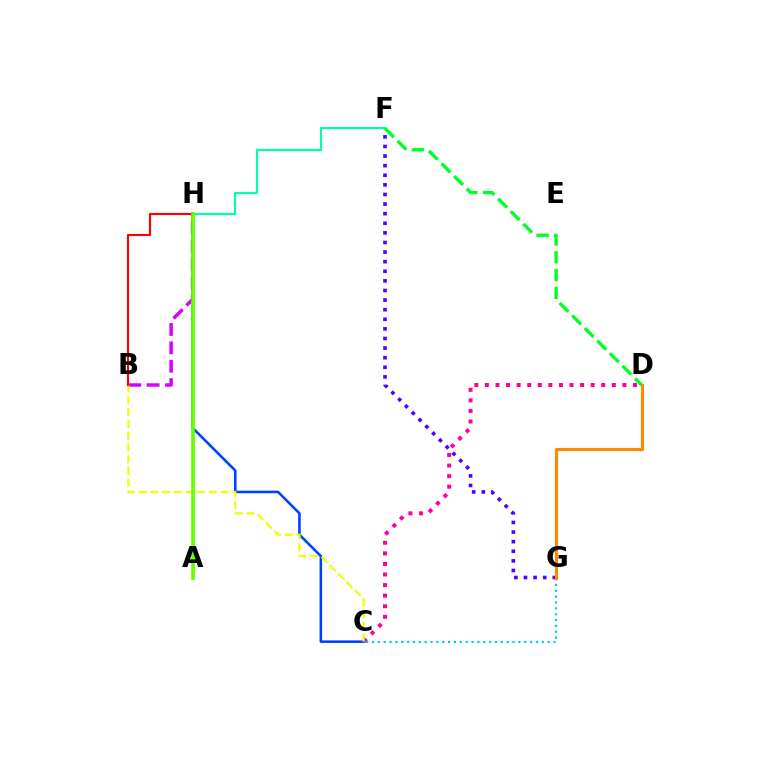{('F', 'G'): [{'color': '#4f00ff', 'line_style': 'dotted', 'thickness': 2.61}], ('B', 'H'): [{'color': '#d600ff', 'line_style': 'dashed', 'thickness': 2.5}, {'color': '#ff0000', 'line_style': 'solid', 'thickness': 1.55}], ('F', 'H'): [{'color': '#00ffaf', 'line_style': 'solid', 'thickness': 1.58}], ('C', 'D'): [{'color': '#ff00a0', 'line_style': 'dotted', 'thickness': 2.87}], ('C', 'H'): [{'color': '#003fff', 'line_style': 'solid', 'thickness': 1.84}], ('B', 'C'): [{'color': '#eeff00', 'line_style': 'dashed', 'thickness': 1.6}], ('C', 'G'): [{'color': '#00c7ff', 'line_style': 'dotted', 'thickness': 1.59}], ('D', 'G'): [{'color': '#ff8800', 'line_style': 'solid', 'thickness': 2.27}], ('D', 'F'): [{'color': '#00ff27', 'line_style': 'dashed', 'thickness': 2.42}], ('A', 'H'): [{'color': '#66ff00', 'line_style': 'solid', 'thickness': 2.65}]}